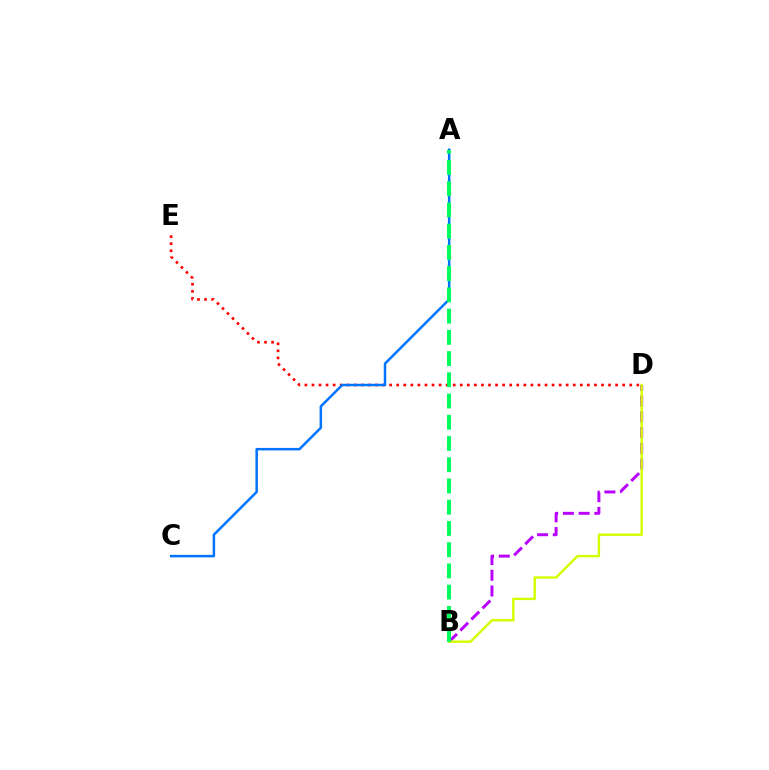{('D', 'E'): [{'color': '#ff0000', 'line_style': 'dotted', 'thickness': 1.92}], ('B', 'D'): [{'color': '#b900ff', 'line_style': 'dashed', 'thickness': 2.14}, {'color': '#d1ff00', 'line_style': 'solid', 'thickness': 1.73}], ('A', 'C'): [{'color': '#0074ff', 'line_style': 'solid', 'thickness': 1.8}], ('A', 'B'): [{'color': '#00ff5c', 'line_style': 'dashed', 'thickness': 2.88}]}